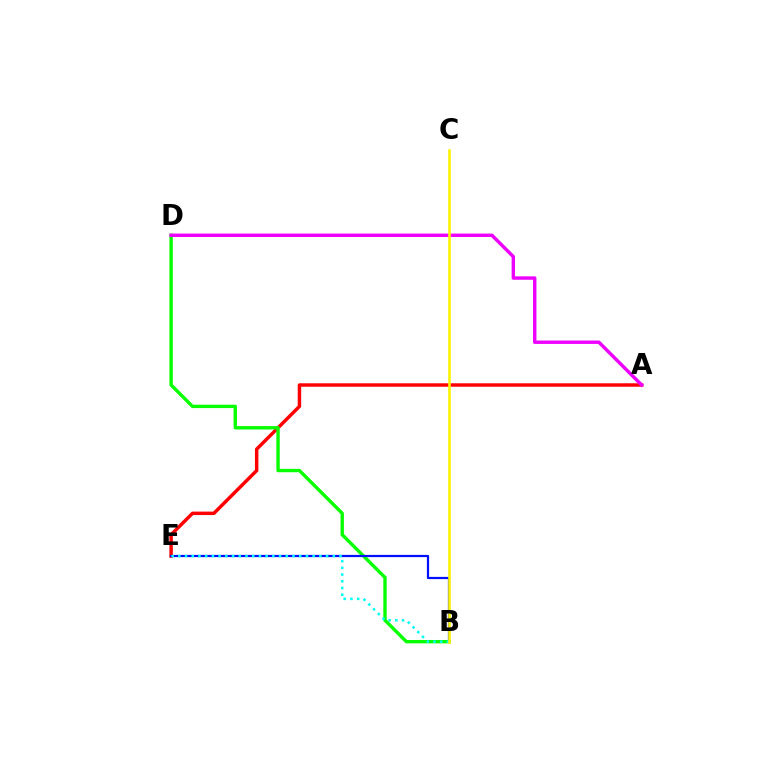{('A', 'E'): [{'color': '#ff0000', 'line_style': 'solid', 'thickness': 2.49}], ('B', 'D'): [{'color': '#08ff00', 'line_style': 'solid', 'thickness': 2.43}], ('B', 'E'): [{'color': '#0010ff', 'line_style': 'solid', 'thickness': 1.6}, {'color': '#00fff6', 'line_style': 'dotted', 'thickness': 1.82}], ('A', 'D'): [{'color': '#ee00ff', 'line_style': 'solid', 'thickness': 2.46}], ('B', 'C'): [{'color': '#fcf500', 'line_style': 'solid', 'thickness': 1.88}]}